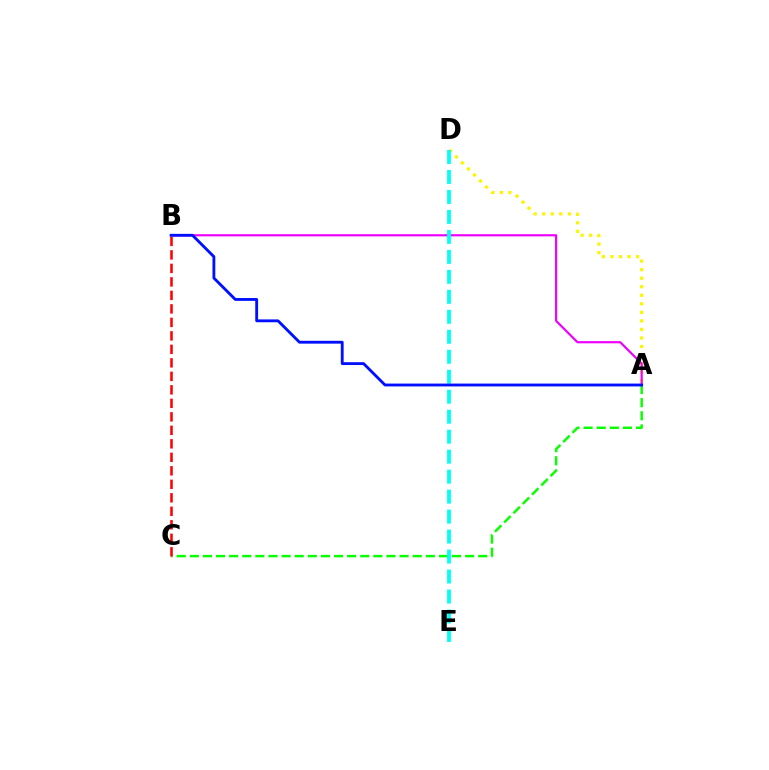{('A', 'C'): [{'color': '#08ff00', 'line_style': 'dashed', 'thickness': 1.78}], ('A', 'D'): [{'color': '#fcf500', 'line_style': 'dotted', 'thickness': 2.32}], ('A', 'B'): [{'color': '#ee00ff', 'line_style': 'solid', 'thickness': 1.57}, {'color': '#0010ff', 'line_style': 'solid', 'thickness': 2.05}], ('B', 'C'): [{'color': '#ff0000', 'line_style': 'dashed', 'thickness': 1.83}], ('D', 'E'): [{'color': '#00fff6', 'line_style': 'dashed', 'thickness': 2.71}]}